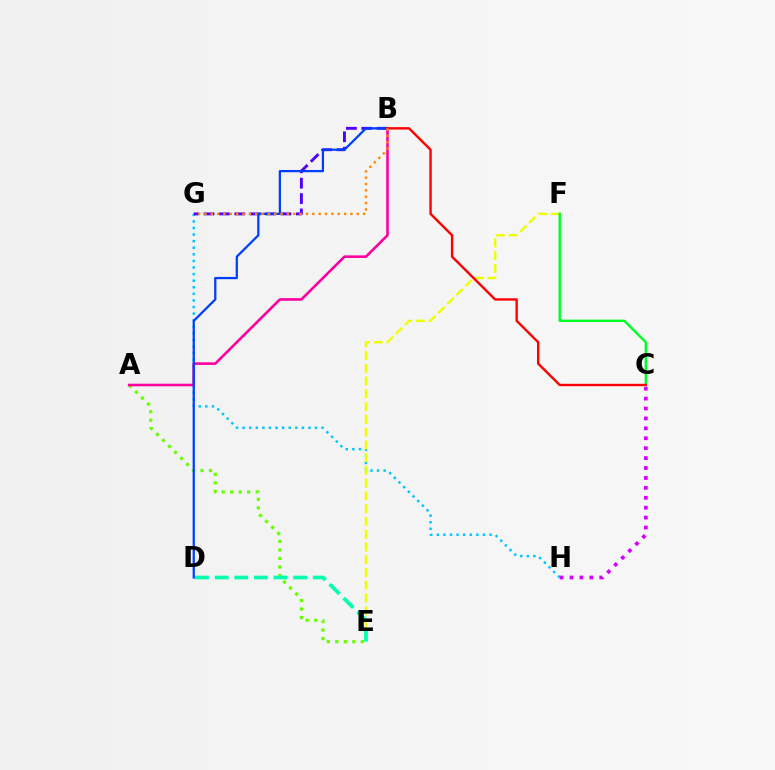{('G', 'H'): [{'color': '#00c7ff', 'line_style': 'dotted', 'thickness': 1.79}], ('C', 'H'): [{'color': '#d600ff', 'line_style': 'dotted', 'thickness': 2.69}], ('B', 'G'): [{'color': '#4f00ff', 'line_style': 'dashed', 'thickness': 2.09}, {'color': '#ff8800', 'line_style': 'dotted', 'thickness': 1.72}], ('A', 'E'): [{'color': '#66ff00', 'line_style': 'dotted', 'thickness': 2.31}], ('A', 'B'): [{'color': '#ff00a0', 'line_style': 'solid', 'thickness': 1.87}], ('E', 'F'): [{'color': '#eeff00', 'line_style': 'dashed', 'thickness': 1.73}], ('D', 'E'): [{'color': '#00ffaf', 'line_style': 'dashed', 'thickness': 2.66}], ('C', 'F'): [{'color': '#00ff27', 'line_style': 'solid', 'thickness': 1.75}], ('B', 'D'): [{'color': '#003fff', 'line_style': 'solid', 'thickness': 1.62}], ('B', 'C'): [{'color': '#ff0000', 'line_style': 'solid', 'thickness': 1.72}]}